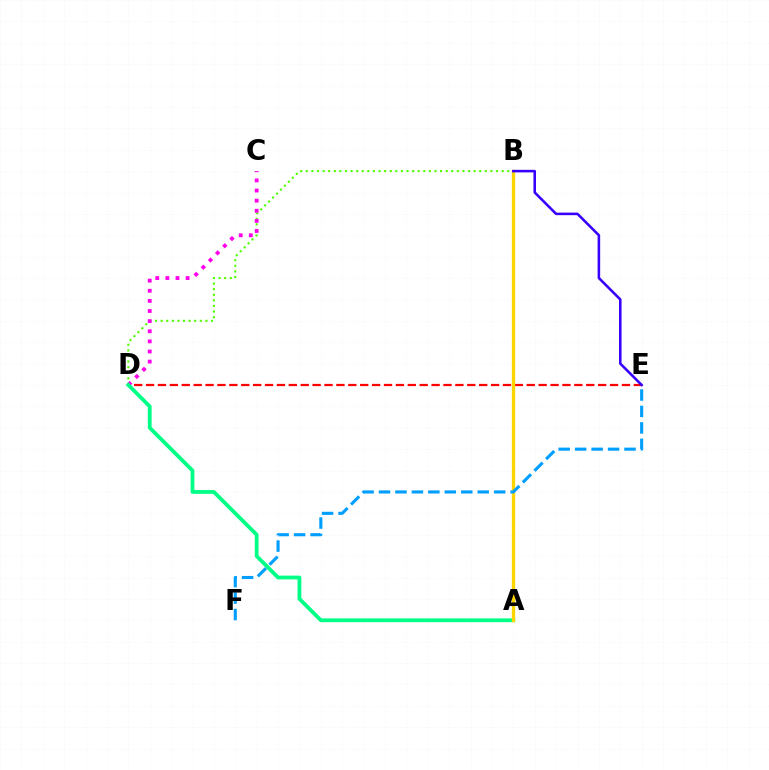{('B', 'D'): [{'color': '#4fff00', 'line_style': 'dotted', 'thickness': 1.52}], ('D', 'E'): [{'color': '#ff0000', 'line_style': 'dashed', 'thickness': 1.62}], ('C', 'D'): [{'color': '#ff00ed', 'line_style': 'dotted', 'thickness': 2.75}], ('A', 'D'): [{'color': '#00ff86', 'line_style': 'solid', 'thickness': 2.73}], ('A', 'B'): [{'color': '#ffd500', 'line_style': 'solid', 'thickness': 2.39}], ('E', 'F'): [{'color': '#009eff', 'line_style': 'dashed', 'thickness': 2.23}], ('B', 'E'): [{'color': '#3700ff', 'line_style': 'solid', 'thickness': 1.85}]}